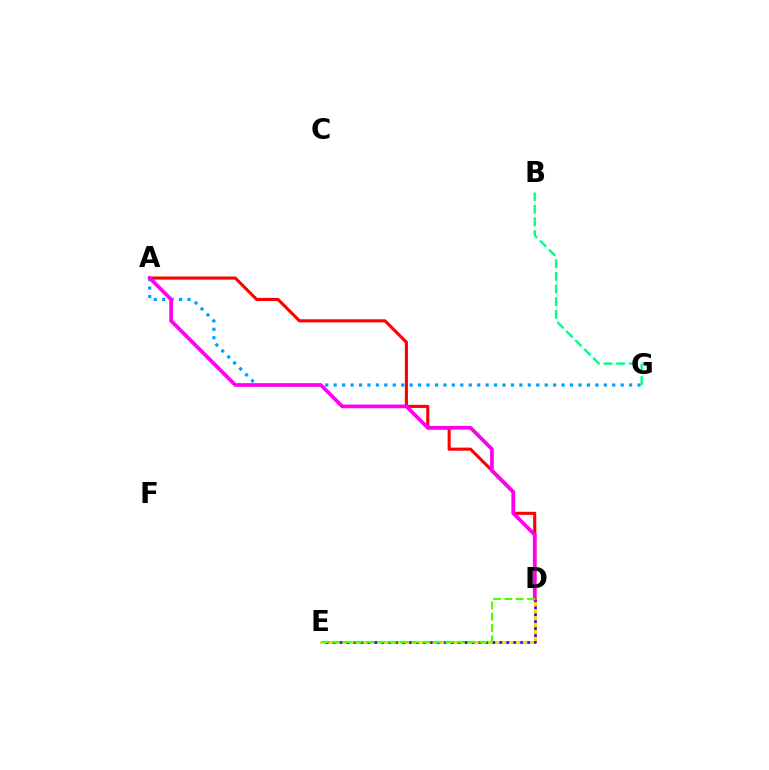{('D', 'E'): [{'color': '#ffd500', 'line_style': 'solid', 'thickness': 2.04}, {'color': '#3700ff', 'line_style': 'dotted', 'thickness': 1.89}, {'color': '#4fff00', 'line_style': 'dashed', 'thickness': 1.54}], ('A', 'D'): [{'color': '#ff0000', 'line_style': 'solid', 'thickness': 2.23}, {'color': '#ff00ed', 'line_style': 'solid', 'thickness': 2.65}], ('A', 'G'): [{'color': '#009eff', 'line_style': 'dotted', 'thickness': 2.29}], ('B', 'G'): [{'color': '#00ff86', 'line_style': 'dashed', 'thickness': 1.72}]}